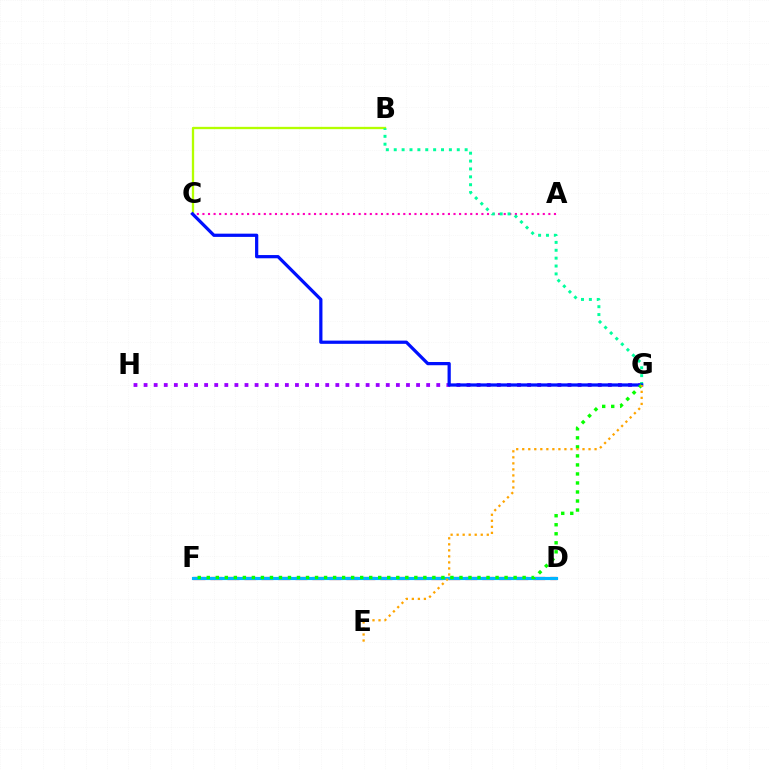{('D', 'F'): [{'color': '#ff0000', 'line_style': 'dashed', 'thickness': 2.31}, {'color': '#00b5ff', 'line_style': 'solid', 'thickness': 2.27}], ('A', 'C'): [{'color': '#ff00bd', 'line_style': 'dotted', 'thickness': 1.52}], ('G', 'H'): [{'color': '#9b00ff', 'line_style': 'dotted', 'thickness': 2.74}], ('B', 'C'): [{'color': '#b3ff00', 'line_style': 'solid', 'thickness': 1.66}], ('B', 'G'): [{'color': '#00ff9d', 'line_style': 'dotted', 'thickness': 2.14}], ('C', 'G'): [{'color': '#0010ff', 'line_style': 'solid', 'thickness': 2.33}], ('F', 'G'): [{'color': '#08ff00', 'line_style': 'dotted', 'thickness': 2.45}], ('E', 'G'): [{'color': '#ffa500', 'line_style': 'dotted', 'thickness': 1.64}]}